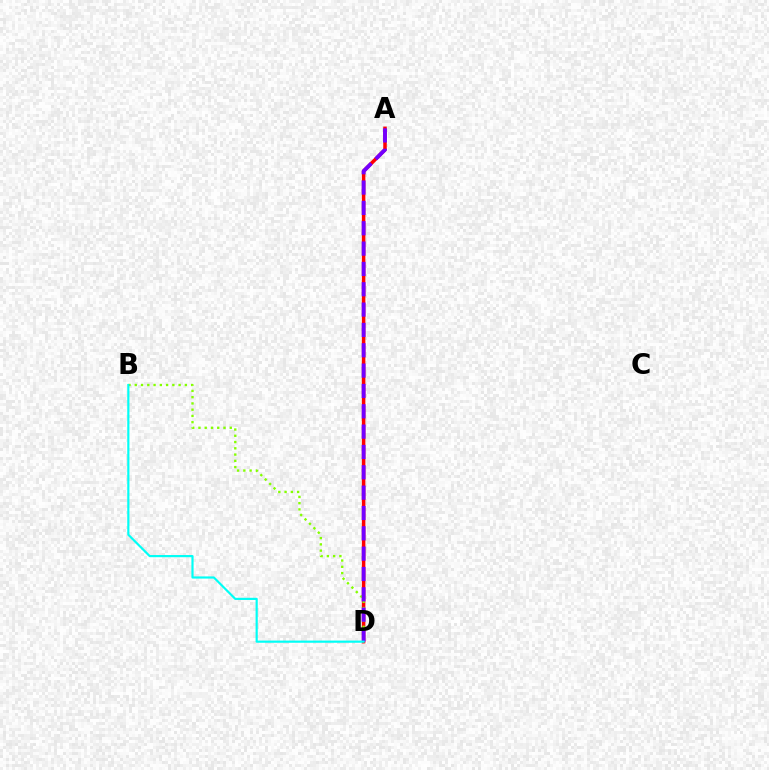{('A', 'D'): [{'color': '#ff0000', 'line_style': 'solid', 'thickness': 2.52}, {'color': '#7200ff', 'line_style': 'dashed', 'thickness': 2.76}], ('B', 'D'): [{'color': '#84ff00', 'line_style': 'dotted', 'thickness': 1.7}, {'color': '#00fff6', 'line_style': 'solid', 'thickness': 1.57}]}